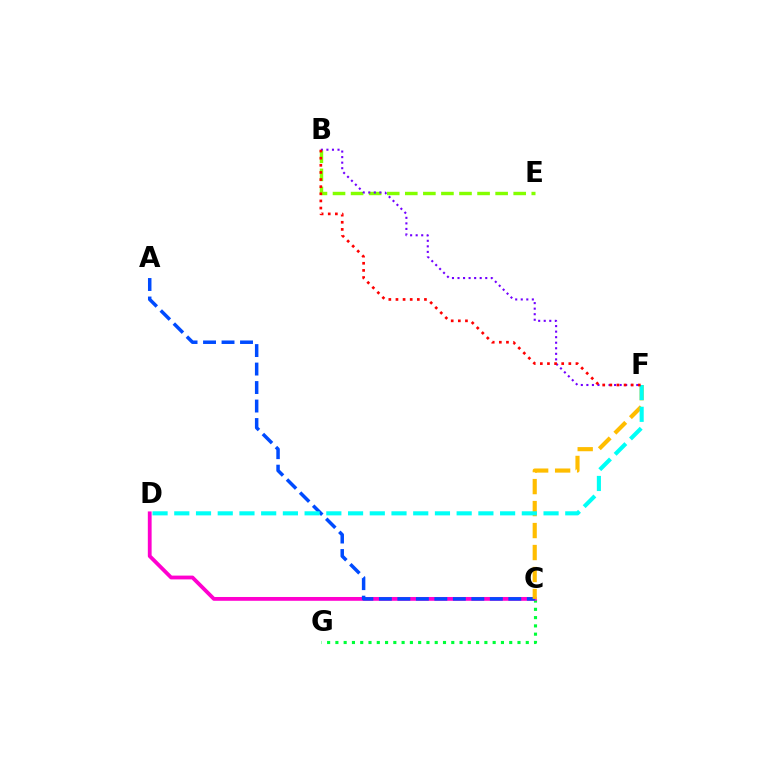{('C', 'G'): [{'color': '#00ff39', 'line_style': 'dotted', 'thickness': 2.25}], ('C', 'D'): [{'color': '#ff00cf', 'line_style': 'solid', 'thickness': 2.74}], ('A', 'C'): [{'color': '#004bff', 'line_style': 'dashed', 'thickness': 2.51}], ('C', 'F'): [{'color': '#ffbd00', 'line_style': 'dashed', 'thickness': 2.99}], ('D', 'F'): [{'color': '#00fff6', 'line_style': 'dashed', 'thickness': 2.95}], ('B', 'E'): [{'color': '#84ff00', 'line_style': 'dashed', 'thickness': 2.45}], ('B', 'F'): [{'color': '#7200ff', 'line_style': 'dotted', 'thickness': 1.51}, {'color': '#ff0000', 'line_style': 'dotted', 'thickness': 1.94}]}